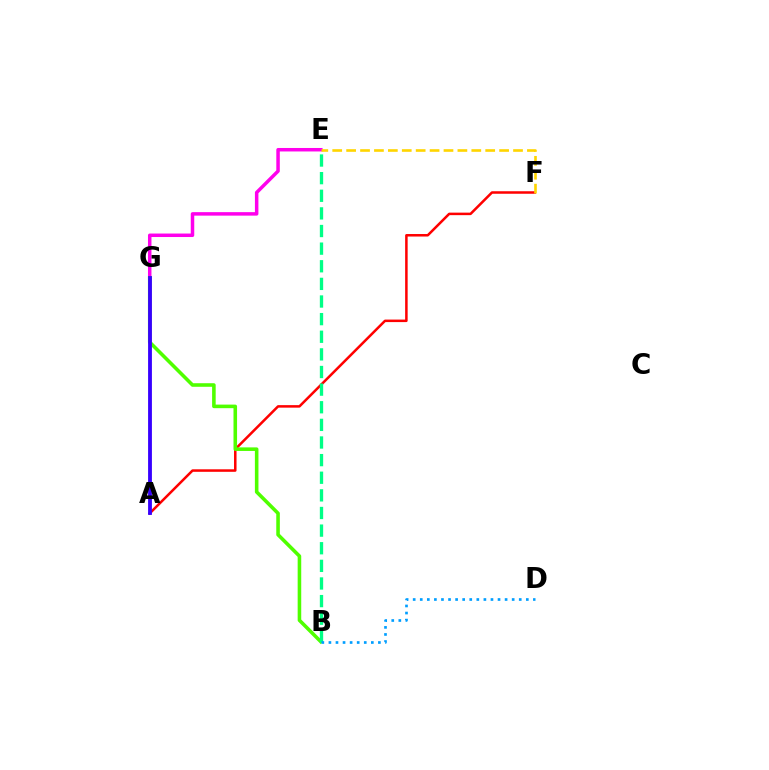{('A', 'F'): [{'color': '#ff0000', 'line_style': 'solid', 'thickness': 1.81}], ('E', 'G'): [{'color': '#ff00ed', 'line_style': 'solid', 'thickness': 2.51}], ('E', 'F'): [{'color': '#ffd500', 'line_style': 'dashed', 'thickness': 1.89}], ('B', 'G'): [{'color': '#4fff00', 'line_style': 'solid', 'thickness': 2.57}], ('B', 'E'): [{'color': '#00ff86', 'line_style': 'dashed', 'thickness': 2.39}], ('A', 'G'): [{'color': '#3700ff', 'line_style': 'solid', 'thickness': 2.75}], ('B', 'D'): [{'color': '#009eff', 'line_style': 'dotted', 'thickness': 1.92}]}